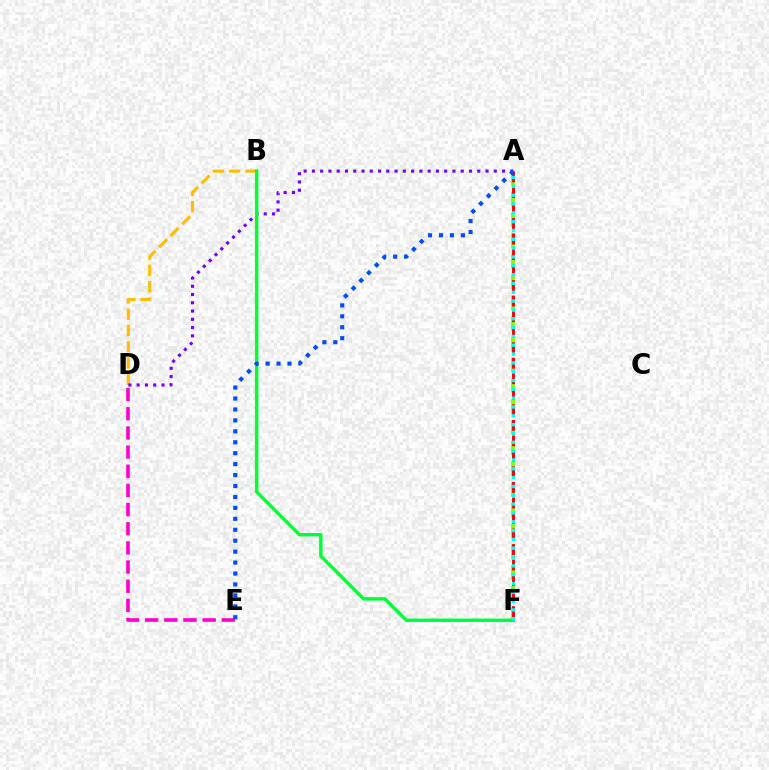{('A', 'F'): [{'color': '#84ff00', 'line_style': 'dashed', 'thickness': 2.82}, {'color': '#ff0000', 'line_style': 'dashed', 'thickness': 2.11}, {'color': '#00fff6', 'line_style': 'dotted', 'thickness': 2.4}], ('B', 'D'): [{'color': '#ffbd00', 'line_style': 'dashed', 'thickness': 2.21}], ('A', 'D'): [{'color': '#7200ff', 'line_style': 'dotted', 'thickness': 2.25}], ('B', 'F'): [{'color': '#00ff39', 'line_style': 'solid', 'thickness': 2.46}], ('D', 'E'): [{'color': '#ff00cf', 'line_style': 'dashed', 'thickness': 2.6}], ('A', 'E'): [{'color': '#004bff', 'line_style': 'dotted', 'thickness': 2.97}]}